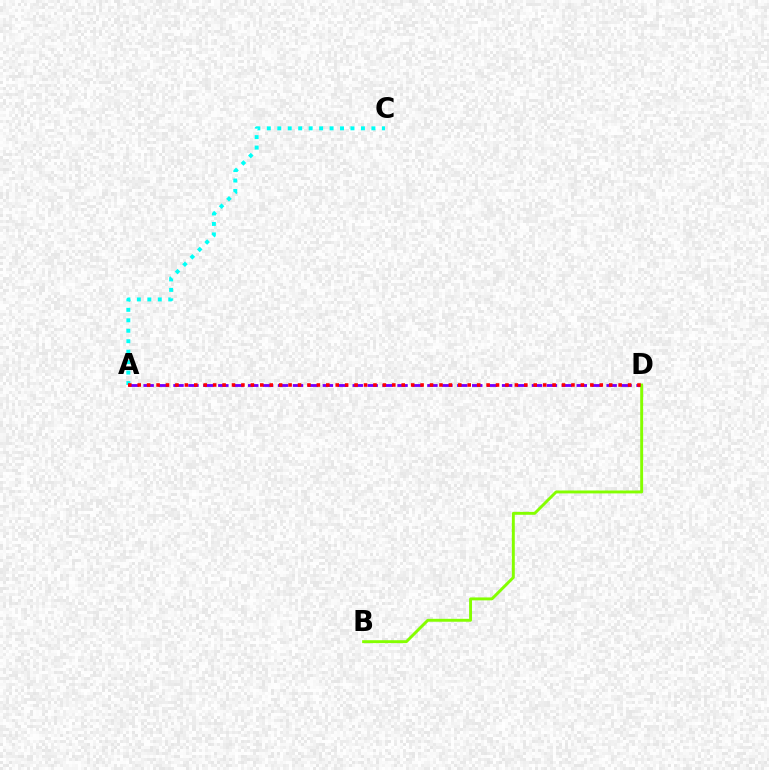{('A', 'C'): [{'color': '#00fff6', 'line_style': 'dotted', 'thickness': 2.84}], ('A', 'D'): [{'color': '#7200ff', 'line_style': 'dashed', 'thickness': 2.03}, {'color': '#ff0000', 'line_style': 'dotted', 'thickness': 2.56}], ('B', 'D'): [{'color': '#84ff00', 'line_style': 'solid', 'thickness': 2.1}]}